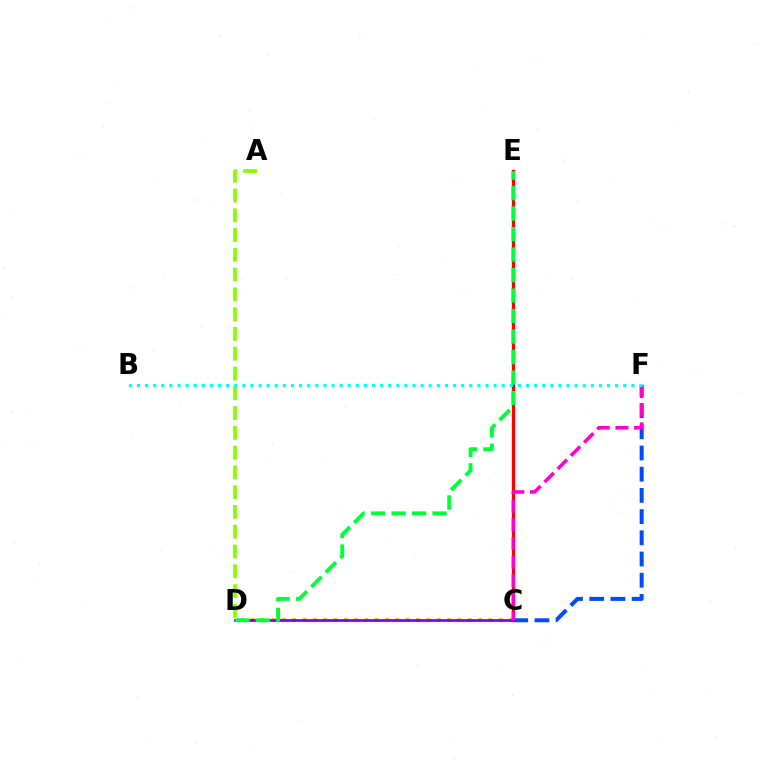{('C', 'F'): [{'color': '#004bff', 'line_style': 'dashed', 'thickness': 2.88}, {'color': '#ff00cf', 'line_style': 'dashed', 'thickness': 2.54}], ('C', 'E'): [{'color': '#ff0000', 'line_style': 'solid', 'thickness': 2.37}], ('C', 'D'): [{'color': '#ffbd00', 'line_style': 'dotted', 'thickness': 2.81}, {'color': '#7200ff', 'line_style': 'solid', 'thickness': 1.93}], ('D', 'E'): [{'color': '#00ff39', 'line_style': 'dashed', 'thickness': 2.78}], ('A', 'D'): [{'color': '#84ff00', 'line_style': 'dashed', 'thickness': 2.69}], ('B', 'F'): [{'color': '#00fff6', 'line_style': 'dotted', 'thickness': 2.2}]}